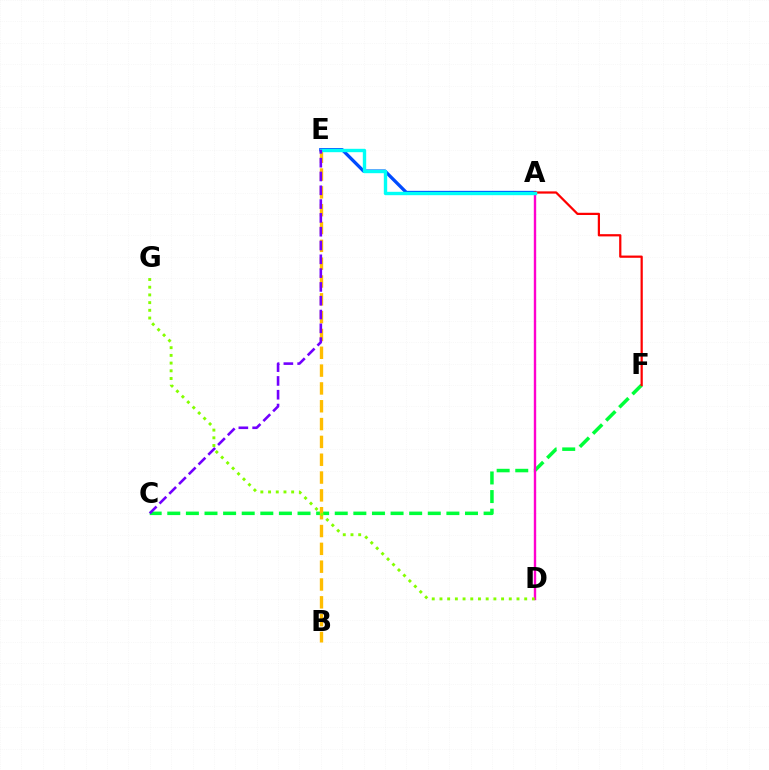{('A', 'E'): [{'color': '#004bff', 'line_style': 'solid', 'thickness': 2.37}, {'color': '#00fff6', 'line_style': 'solid', 'thickness': 2.43}], ('C', 'F'): [{'color': '#00ff39', 'line_style': 'dashed', 'thickness': 2.53}], ('B', 'E'): [{'color': '#ffbd00', 'line_style': 'dashed', 'thickness': 2.42}], ('A', 'D'): [{'color': '#ff00cf', 'line_style': 'solid', 'thickness': 1.72}], ('D', 'G'): [{'color': '#84ff00', 'line_style': 'dotted', 'thickness': 2.09}], ('A', 'F'): [{'color': '#ff0000', 'line_style': 'solid', 'thickness': 1.61}], ('C', 'E'): [{'color': '#7200ff', 'line_style': 'dashed', 'thickness': 1.88}]}